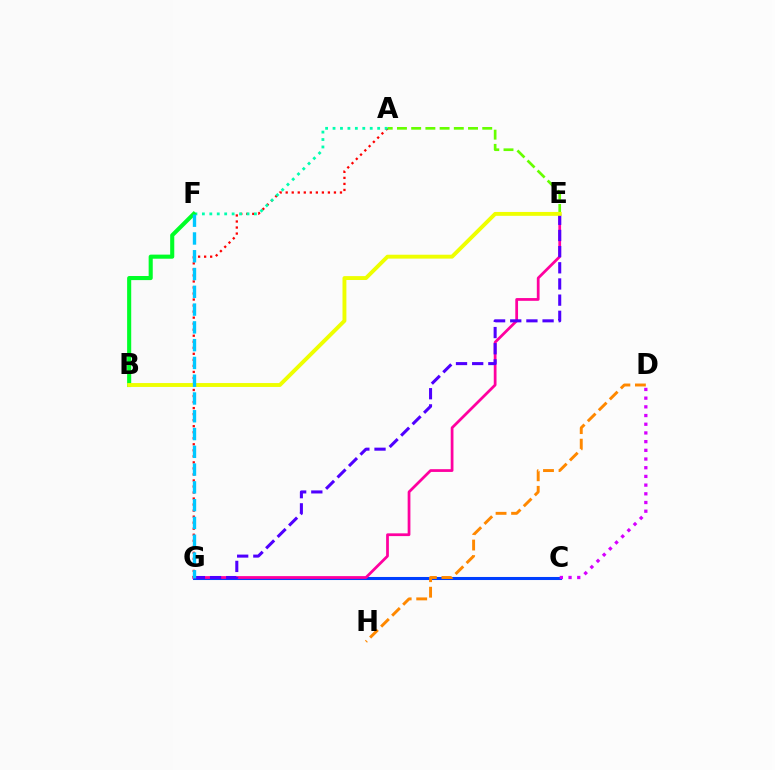{('C', 'G'): [{'color': '#003fff', 'line_style': 'solid', 'thickness': 2.21}], ('D', 'H'): [{'color': '#ff8800', 'line_style': 'dashed', 'thickness': 2.11}], ('A', 'E'): [{'color': '#66ff00', 'line_style': 'dashed', 'thickness': 1.93}], ('E', 'G'): [{'color': '#ff00a0', 'line_style': 'solid', 'thickness': 1.98}, {'color': '#4f00ff', 'line_style': 'dashed', 'thickness': 2.2}], ('A', 'G'): [{'color': '#ff0000', 'line_style': 'dotted', 'thickness': 1.64}], ('A', 'F'): [{'color': '#00ffaf', 'line_style': 'dotted', 'thickness': 2.02}], ('C', 'D'): [{'color': '#d600ff', 'line_style': 'dotted', 'thickness': 2.36}], ('B', 'F'): [{'color': '#00ff27', 'line_style': 'solid', 'thickness': 2.95}], ('B', 'E'): [{'color': '#eeff00', 'line_style': 'solid', 'thickness': 2.8}], ('F', 'G'): [{'color': '#00c7ff', 'line_style': 'dashed', 'thickness': 2.42}]}